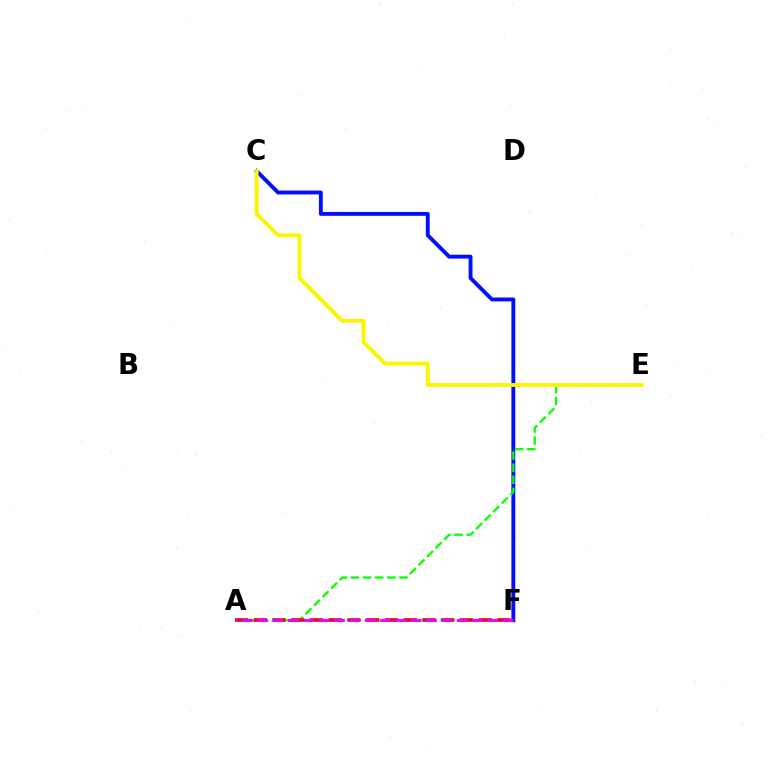{('C', 'F'): [{'color': '#0010ff', 'line_style': 'solid', 'thickness': 2.79}], ('A', 'E'): [{'color': '#08ff00', 'line_style': 'dashed', 'thickness': 1.65}], ('A', 'F'): [{'color': '#00fff6', 'line_style': 'dashed', 'thickness': 2.54}, {'color': '#ff0000', 'line_style': 'dashed', 'thickness': 2.55}, {'color': '#ee00ff', 'line_style': 'dashed', 'thickness': 2.08}], ('C', 'E'): [{'color': '#fcf500', 'line_style': 'solid', 'thickness': 2.78}]}